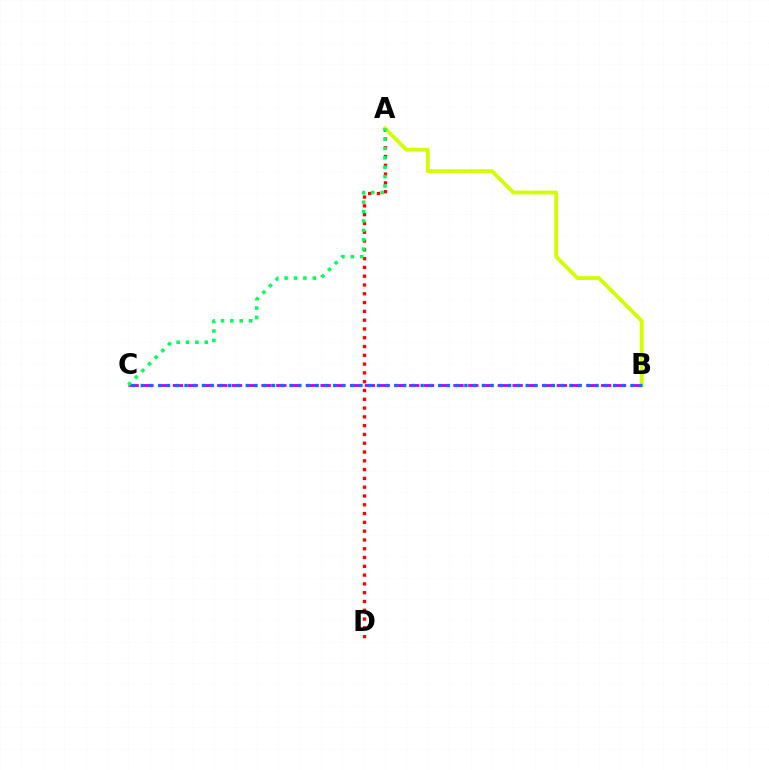{('A', 'D'): [{'color': '#ff0000', 'line_style': 'dotted', 'thickness': 2.39}], ('A', 'B'): [{'color': '#d1ff00', 'line_style': 'solid', 'thickness': 2.75}], ('B', 'C'): [{'color': '#b900ff', 'line_style': 'dashed', 'thickness': 2.01}, {'color': '#0074ff', 'line_style': 'dotted', 'thickness': 2.38}], ('A', 'C'): [{'color': '#00ff5c', 'line_style': 'dotted', 'thickness': 2.55}]}